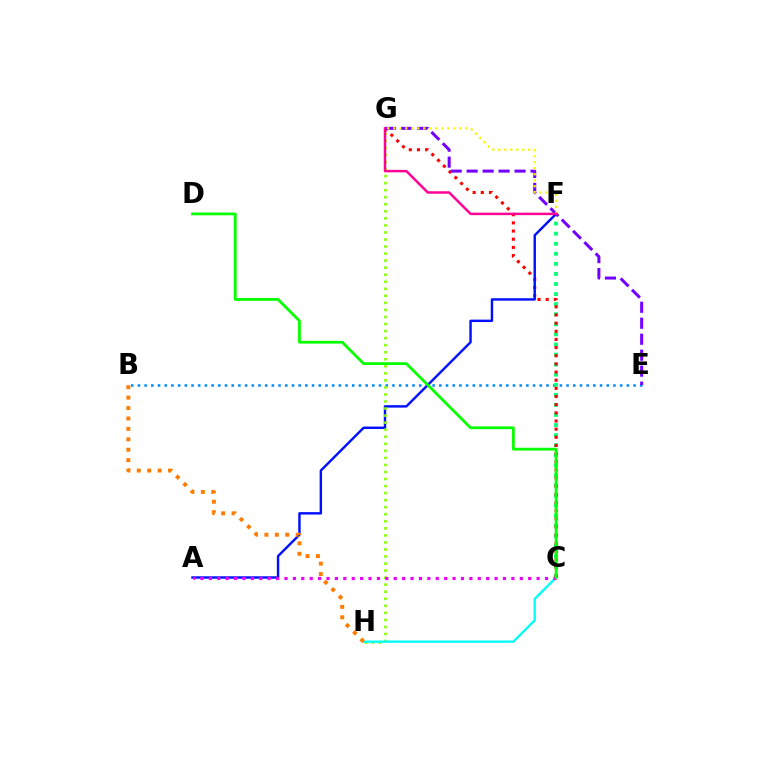{('B', 'E'): [{'color': '#008cff', 'line_style': 'dotted', 'thickness': 1.82}], ('C', 'F'): [{'color': '#00ff74', 'line_style': 'dotted', 'thickness': 2.74}], ('C', 'G'): [{'color': '#ff0000', 'line_style': 'dotted', 'thickness': 2.22}], ('A', 'F'): [{'color': '#0010ff', 'line_style': 'solid', 'thickness': 1.75}], ('E', 'G'): [{'color': '#7200ff', 'line_style': 'dashed', 'thickness': 2.17}], ('G', 'H'): [{'color': '#84ff00', 'line_style': 'dotted', 'thickness': 1.91}], ('F', 'G'): [{'color': '#fcf500', 'line_style': 'dotted', 'thickness': 1.63}, {'color': '#ff0094', 'line_style': 'solid', 'thickness': 1.79}], ('C', 'H'): [{'color': '#00fff6', 'line_style': 'solid', 'thickness': 1.69}], ('B', 'H'): [{'color': '#ff7c00', 'line_style': 'dotted', 'thickness': 2.83}], ('A', 'C'): [{'color': '#ee00ff', 'line_style': 'dotted', 'thickness': 2.28}], ('C', 'D'): [{'color': '#08ff00', 'line_style': 'solid', 'thickness': 2.01}]}